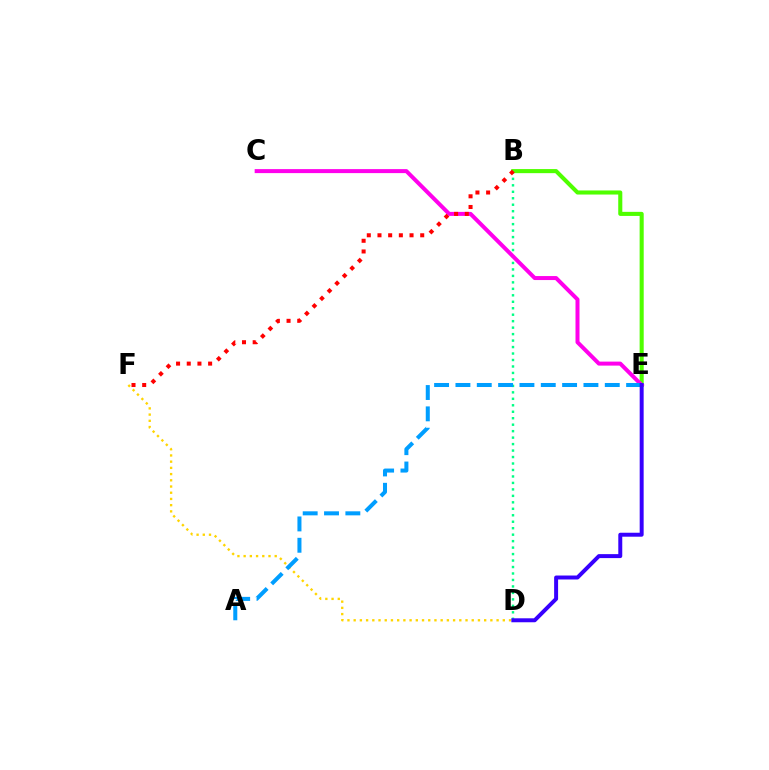{('B', 'D'): [{'color': '#00ff86', 'line_style': 'dotted', 'thickness': 1.76}], ('B', 'E'): [{'color': '#4fff00', 'line_style': 'solid', 'thickness': 2.94}], ('C', 'E'): [{'color': '#ff00ed', 'line_style': 'solid', 'thickness': 2.88}], ('D', 'F'): [{'color': '#ffd500', 'line_style': 'dotted', 'thickness': 1.69}], ('A', 'E'): [{'color': '#009eff', 'line_style': 'dashed', 'thickness': 2.9}], ('B', 'F'): [{'color': '#ff0000', 'line_style': 'dotted', 'thickness': 2.9}], ('D', 'E'): [{'color': '#3700ff', 'line_style': 'solid', 'thickness': 2.85}]}